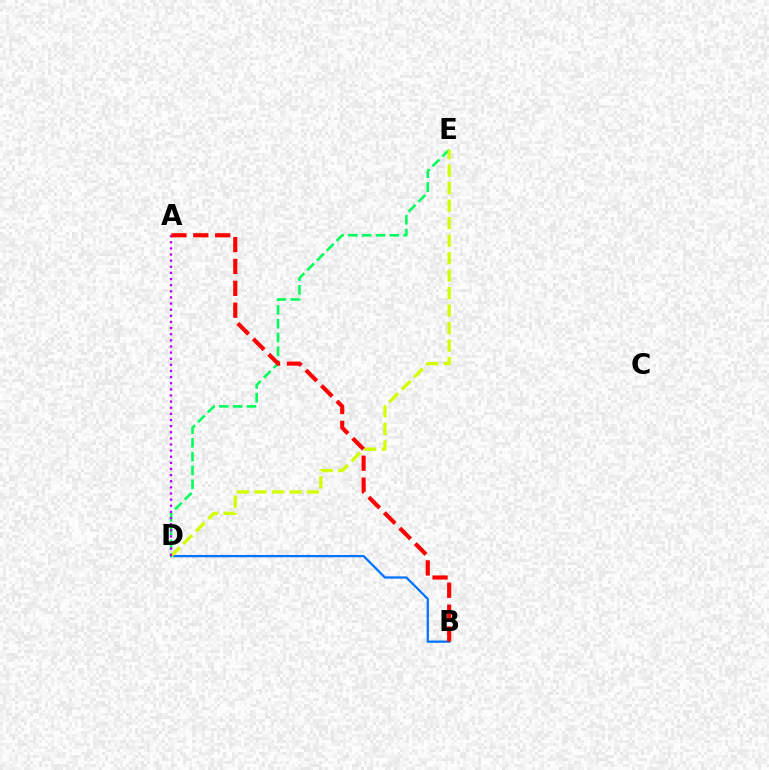{('D', 'E'): [{'color': '#00ff5c', 'line_style': 'dashed', 'thickness': 1.88}, {'color': '#d1ff00', 'line_style': 'dashed', 'thickness': 2.38}], ('B', 'D'): [{'color': '#0074ff', 'line_style': 'solid', 'thickness': 1.64}], ('A', 'D'): [{'color': '#b900ff', 'line_style': 'dotted', 'thickness': 1.66}], ('A', 'B'): [{'color': '#ff0000', 'line_style': 'dashed', 'thickness': 2.97}]}